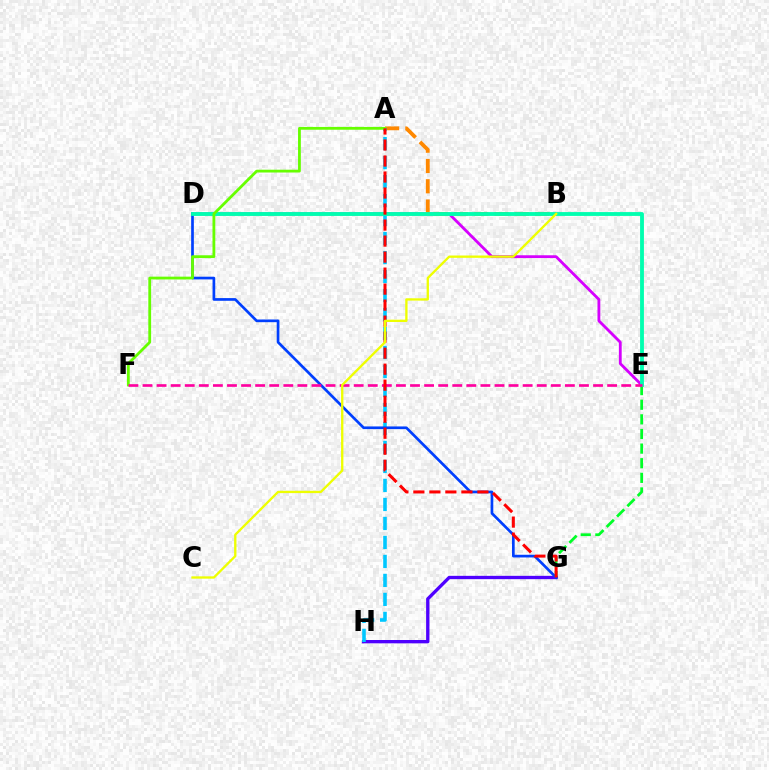{('E', 'G'): [{'color': '#00ff27', 'line_style': 'dashed', 'thickness': 1.99}], ('D', 'E'): [{'color': '#d600ff', 'line_style': 'solid', 'thickness': 2.03}, {'color': '#00ffaf', 'line_style': 'solid', 'thickness': 2.76}], ('A', 'B'): [{'color': '#ff8800', 'line_style': 'dashed', 'thickness': 2.75}], ('G', 'H'): [{'color': '#4f00ff', 'line_style': 'solid', 'thickness': 2.4}], ('A', 'H'): [{'color': '#00c7ff', 'line_style': 'dashed', 'thickness': 2.58}], ('D', 'G'): [{'color': '#003fff', 'line_style': 'solid', 'thickness': 1.94}], ('A', 'F'): [{'color': '#66ff00', 'line_style': 'solid', 'thickness': 2.02}], ('E', 'F'): [{'color': '#ff00a0', 'line_style': 'dashed', 'thickness': 1.91}], ('A', 'G'): [{'color': '#ff0000', 'line_style': 'dashed', 'thickness': 2.18}], ('B', 'C'): [{'color': '#eeff00', 'line_style': 'solid', 'thickness': 1.67}]}